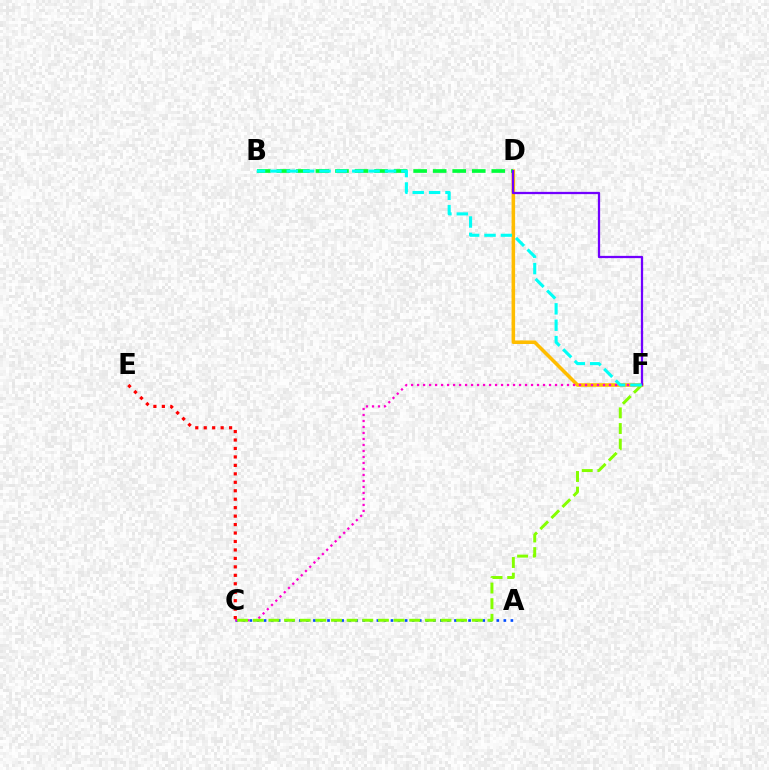{('A', 'C'): [{'color': '#004bff', 'line_style': 'dotted', 'thickness': 1.92}], ('C', 'E'): [{'color': '#ff0000', 'line_style': 'dotted', 'thickness': 2.3}], ('D', 'F'): [{'color': '#ffbd00', 'line_style': 'solid', 'thickness': 2.57}, {'color': '#7200ff', 'line_style': 'solid', 'thickness': 1.63}], ('B', 'D'): [{'color': '#00ff39', 'line_style': 'dashed', 'thickness': 2.65}], ('C', 'F'): [{'color': '#ff00cf', 'line_style': 'dotted', 'thickness': 1.63}, {'color': '#84ff00', 'line_style': 'dashed', 'thickness': 2.12}], ('B', 'F'): [{'color': '#00fff6', 'line_style': 'dashed', 'thickness': 2.22}]}